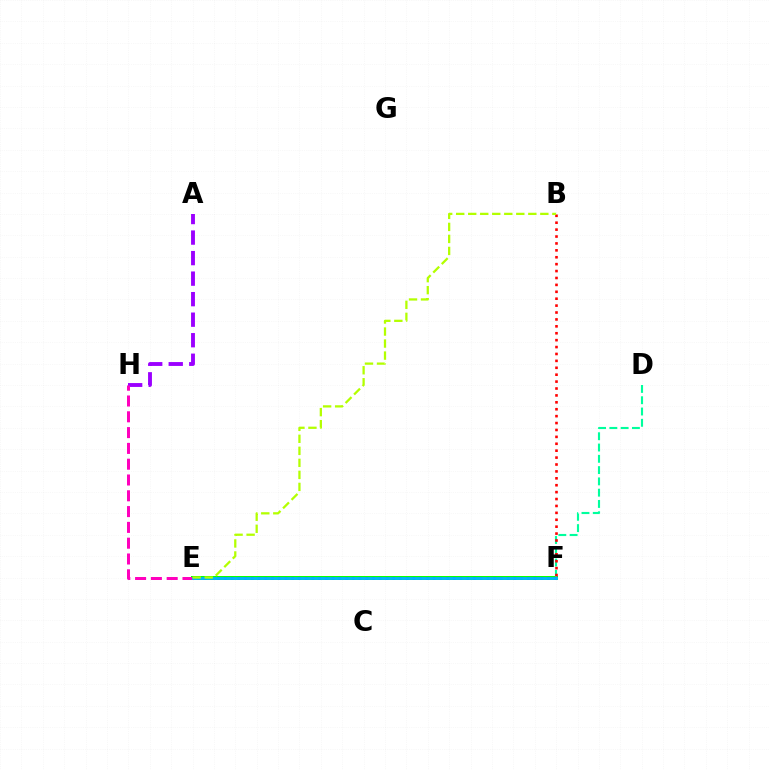{('E', 'F'): [{'color': '#ffa500', 'line_style': 'solid', 'thickness': 1.54}, {'color': '#08ff00', 'line_style': 'solid', 'thickness': 2.85}, {'color': '#0010ff', 'line_style': 'dotted', 'thickness': 1.83}, {'color': '#00b5ff', 'line_style': 'solid', 'thickness': 2.03}], ('D', 'F'): [{'color': '#00ff9d', 'line_style': 'dashed', 'thickness': 1.53}], ('A', 'H'): [{'color': '#9b00ff', 'line_style': 'dashed', 'thickness': 2.79}], ('E', 'H'): [{'color': '#ff00bd', 'line_style': 'dashed', 'thickness': 2.15}], ('B', 'F'): [{'color': '#ff0000', 'line_style': 'dotted', 'thickness': 1.88}], ('B', 'E'): [{'color': '#b3ff00', 'line_style': 'dashed', 'thickness': 1.63}]}